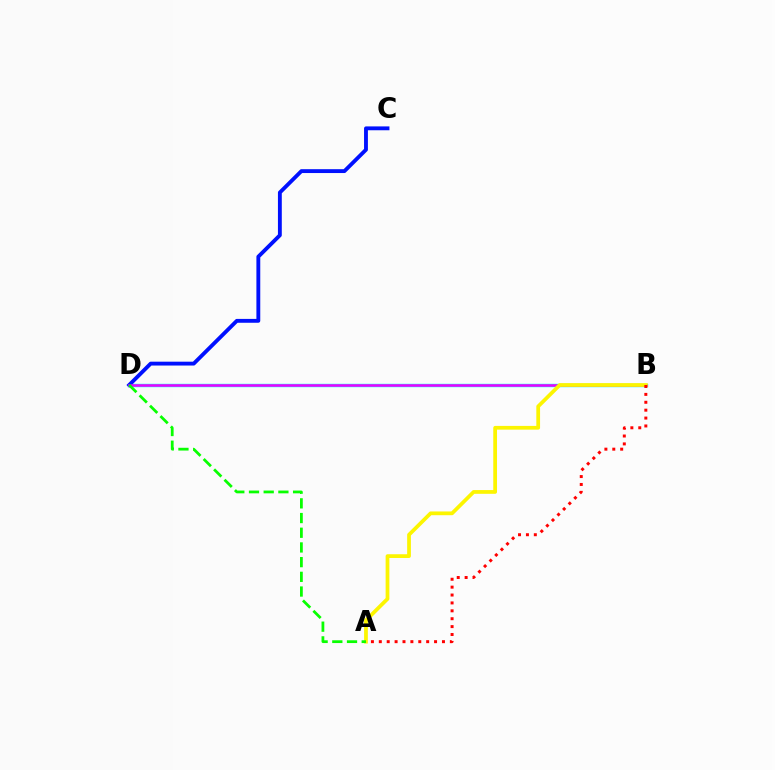{('B', 'D'): [{'color': '#00fff6', 'line_style': 'solid', 'thickness': 2.45}, {'color': '#ee00ff', 'line_style': 'solid', 'thickness': 1.82}], ('C', 'D'): [{'color': '#0010ff', 'line_style': 'solid', 'thickness': 2.78}], ('A', 'B'): [{'color': '#fcf500', 'line_style': 'solid', 'thickness': 2.7}, {'color': '#ff0000', 'line_style': 'dotted', 'thickness': 2.14}], ('A', 'D'): [{'color': '#08ff00', 'line_style': 'dashed', 'thickness': 2.0}]}